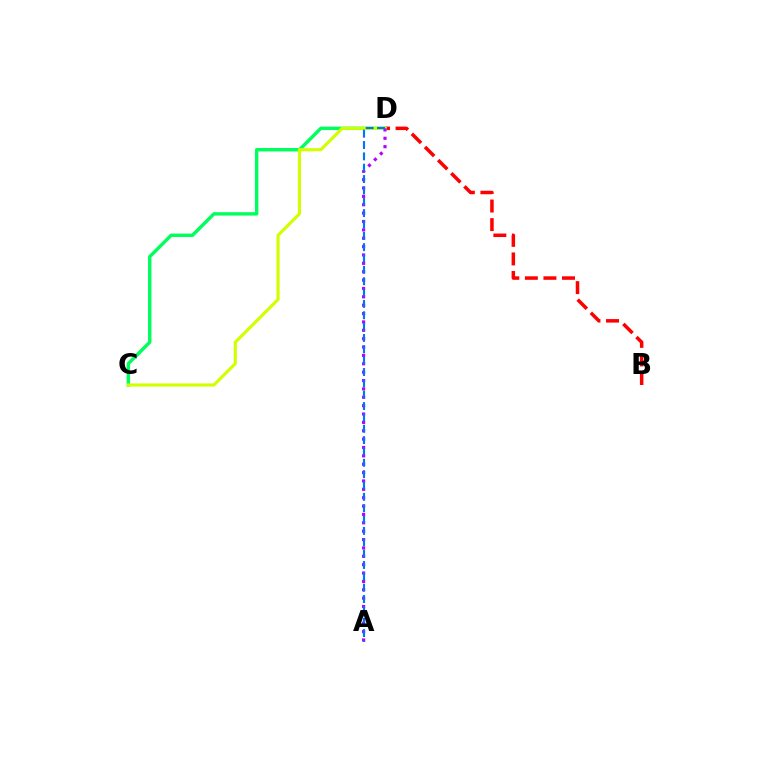{('B', 'D'): [{'color': '#ff0000', 'line_style': 'dashed', 'thickness': 2.52}], ('C', 'D'): [{'color': '#00ff5c', 'line_style': 'solid', 'thickness': 2.45}, {'color': '#d1ff00', 'line_style': 'solid', 'thickness': 2.26}], ('A', 'D'): [{'color': '#b900ff', 'line_style': 'dotted', 'thickness': 2.27}, {'color': '#0074ff', 'line_style': 'dashed', 'thickness': 1.54}]}